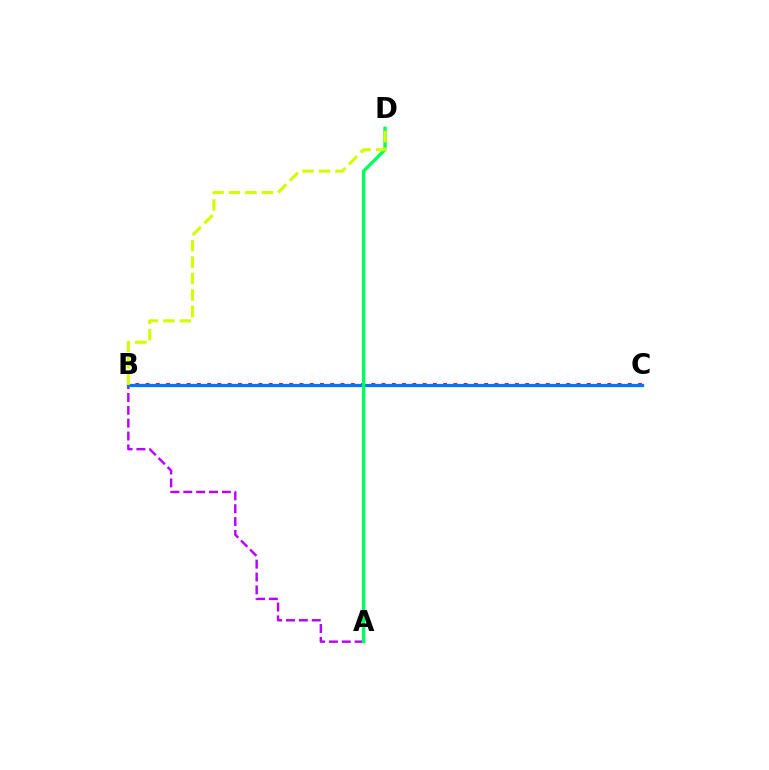{('A', 'B'): [{'color': '#b900ff', 'line_style': 'dashed', 'thickness': 1.75}], ('B', 'C'): [{'color': '#ff0000', 'line_style': 'dotted', 'thickness': 2.79}, {'color': '#0074ff', 'line_style': 'solid', 'thickness': 2.33}], ('A', 'D'): [{'color': '#00ff5c', 'line_style': 'solid', 'thickness': 2.42}], ('B', 'D'): [{'color': '#d1ff00', 'line_style': 'dashed', 'thickness': 2.24}]}